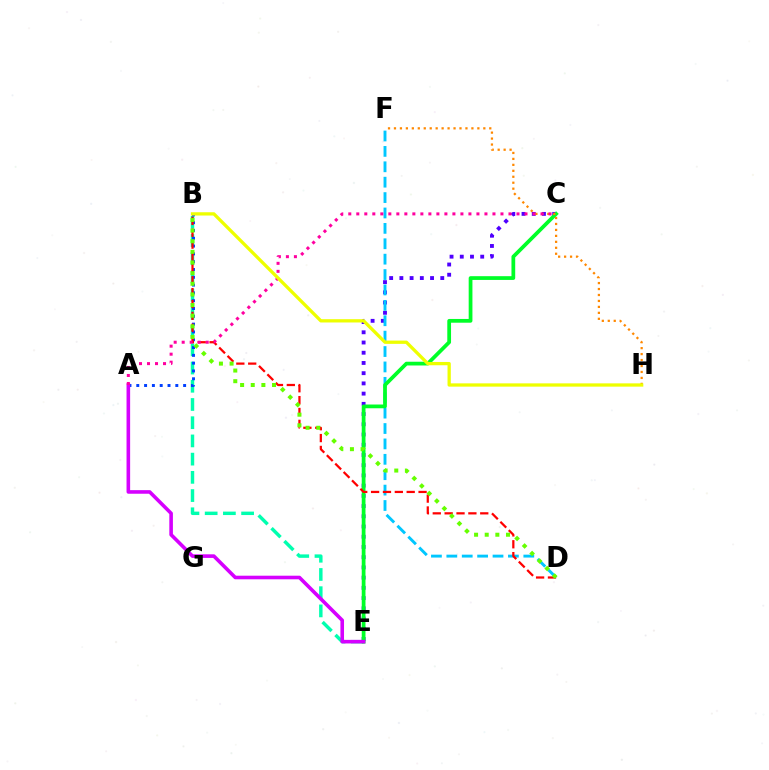{('C', 'E'): [{'color': '#4f00ff', 'line_style': 'dotted', 'thickness': 2.78}, {'color': '#00ff27', 'line_style': 'solid', 'thickness': 2.7}], ('B', 'E'): [{'color': '#00ffaf', 'line_style': 'dashed', 'thickness': 2.47}], ('A', 'B'): [{'color': '#003fff', 'line_style': 'dotted', 'thickness': 2.12}], ('D', 'F'): [{'color': '#00c7ff', 'line_style': 'dashed', 'thickness': 2.09}], ('A', 'E'): [{'color': '#d600ff', 'line_style': 'solid', 'thickness': 2.59}], ('B', 'D'): [{'color': '#ff0000', 'line_style': 'dashed', 'thickness': 1.61}, {'color': '#66ff00', 'line_style': 'dotted', 'thickness': 2.89}], ('F', 'H'): [{'color': '#ff8800', 'line_style': 'dotted', 'thickness': 1.62}], ('A', 'C'): [{'color': '#ff00a0', 'line_style': 'dotted', 'thickness': 2.18}], ('B', 'H'): [{'color': '#eeff00', 'line_style': 'solid', 'thickness': 2.37}]}